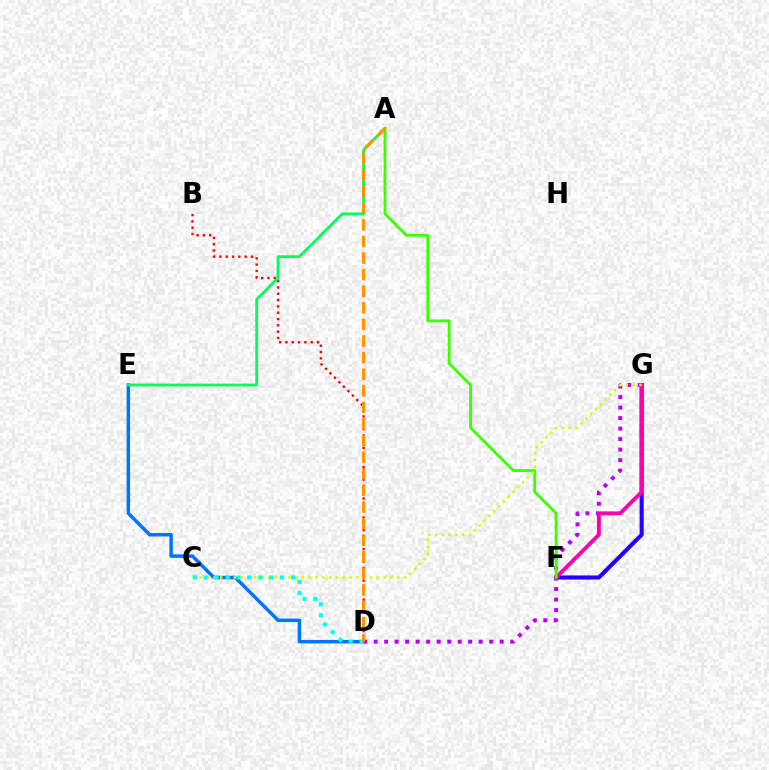{('D', 'E'): [{'color': '#0074ff', 'line_style': 'solid', 'thickness': 2.49}], ('B', 'D'): [{'color': '#ff0000', 'line_style': 'dotted', 'thickness': 1.72}], ('F', 'G'): [{'color': '#2500ff', 'line_style': 'solid', 'thickness': 2.95}, {'color': '#ff00ac', 'line_style': 'solid', 'thickness': 2.78}], ('D', 'G'): [{'color': '#b900ff', 'line_style': 'dotted', 'thickness': 2.85}], ('A', 'E'): [{'color': '#00ff5c', 'line_style': 'solid', 'thickness': 2.03}], ('A', 'F'): [{'color': '#3dff00', 'line_style': 'solid', 'thickness': 2.04}], ('C', 'G'): [{'color': '#d1ff00', 'line_style': 'dotted', 'thickness': 1.85}], ('C', 'D'): [{'color': '#00fff6', 'line_style': 'dotted', 'thickness': 2.97}], ('A', 'D'): [{'color': '#ff9400', 'line_style': 'dashed', 'thickness': 2.25}]}